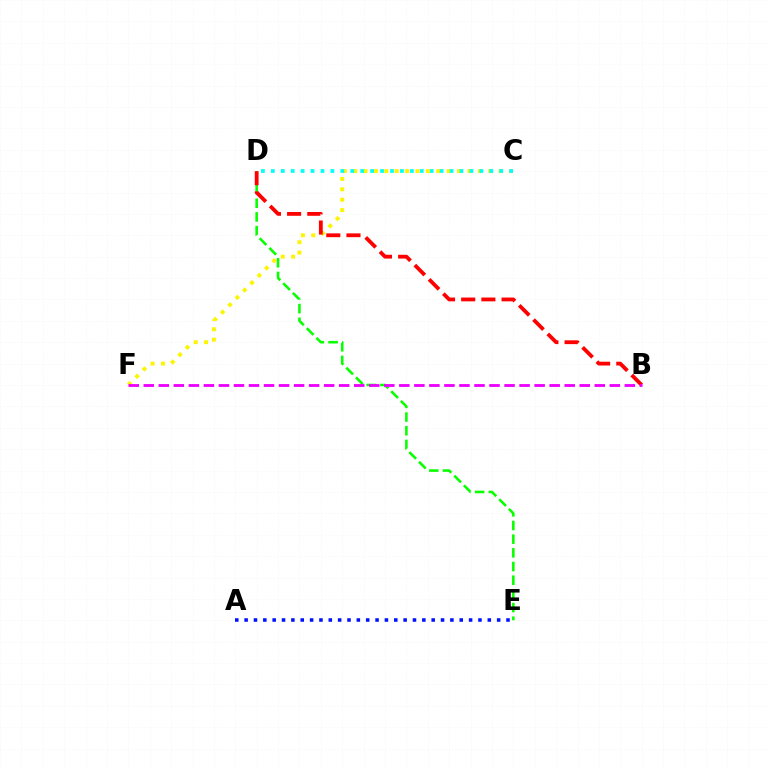{('D', 'E'): [{'color': '#08ff00', 'line_style': 'dashed', 'thickness': 1.86}], ('C', 'F'): [{'color': '#fcf500', 'line_style': 'dotted', 'thickness': 2.82}], ('B', 'D'): [{'color': '#ff0000', 'line_style': 'dashed', 'thickness': 2.74}], ('B', 'F'): [{'color': '#ee00ff', 'line_style': 'dashed', 'thickness': 2.04}], ('C', 'D'): [{'color': '#00fff6', 'line_style': 'dotted', 'thickness': 2.7}], ('A', 'E'): [{'color': '#0010ff', 'line_style': 'dotted', 'thickness': 2.54}]}